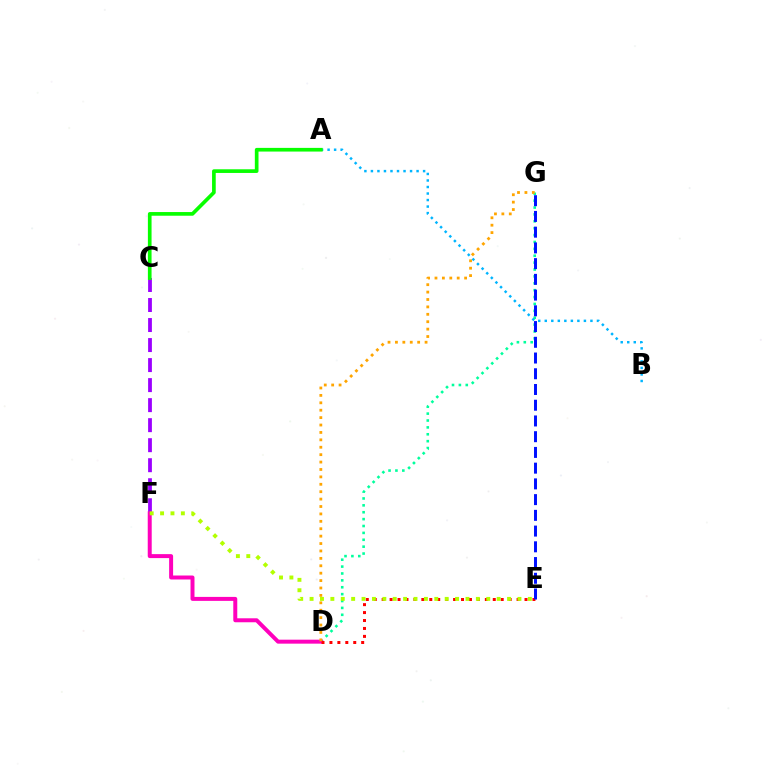{('D', 'G'): [{'color': '#00ff9d', 'line_style': 'dotted', 'thickness': 1.87}, {'color': '#ffa500', 'line_style': 'dotted', 'thickness': 2.01}], ('C', 'F'): [{'color': '#9b00ff', 'line_style': 'dashed', 'thickness': 2.72}], ('D', 'F'): [{'color': '#ff00bd', 'line_style': 'solid', 'thickness': 2.86}], ('D', 'E'): [{'color': '#ff0000', 'line_style': 'dotted', 'thickness': 2.16}], ('E', 'F'): [{'color': '#b3ff00', 'line_style': 'dotted', 'thickness': 2.82}], ('A', 'B'): [{'color': '#00b5ff', 'line_style': 'dotted', 'thickness': 1.77}], ('A', 'C'): [{'color': '#08ff00', 'line_style': 'solid', 'thickness': 2.64}], ('E', 'G'): [{'color': '#0010ff', 'line_style': 'dashed', 'thickness': 2.14}]}